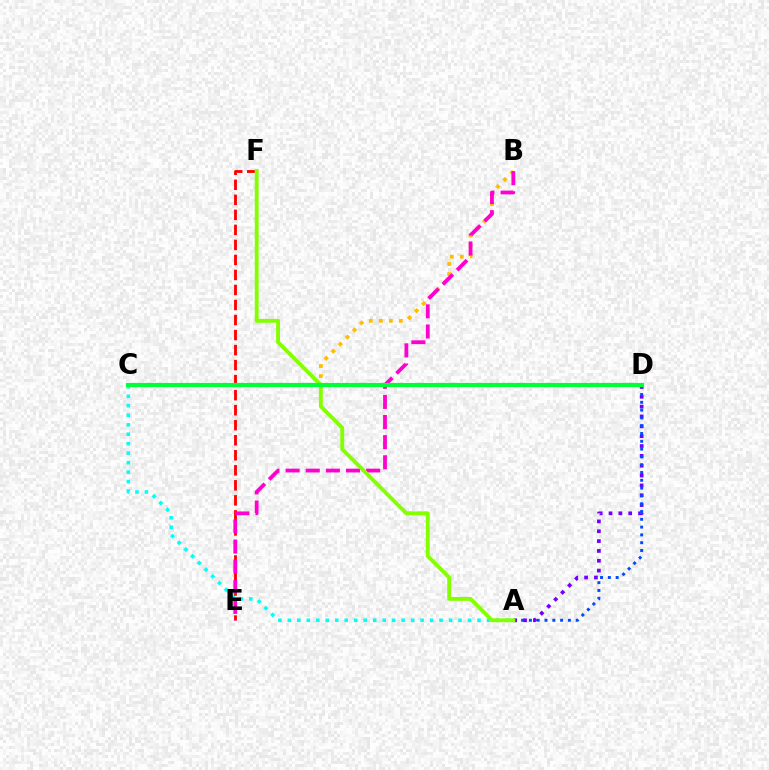{('B', 'C'): [{'color': '#ffbd00', 'line_style': 'dotted', 'thickness': 2.72}], ('A', 'C'): [{'color': '#00fff6', 'line_style': 'dotted', 'thickness': 2.58}], ('A', 'D'): [{'color': '#7200ff', 'line_style': 'dotted', 'thickness': 2.68}, {'color': '#004bff', 'line_style': 'dotted', 'thickness': 2.12}], ('E', 'F'): [{'color': '#ff0000', 'line_style': 'dashed', 'thickness': 2.04}], ('B', 'E'): [{'color': '#ff00cf', 'line_style': 'dashed', 'thickness': 2.73}], ('A', 'F'): [{'color': '#84ff00', 'line_style': 'solid', 'thickness': 2.78}], ('C', 'D'): [{'color': '#00ff39', 'line_style': 'solid', 'thickness': 2.99}]}